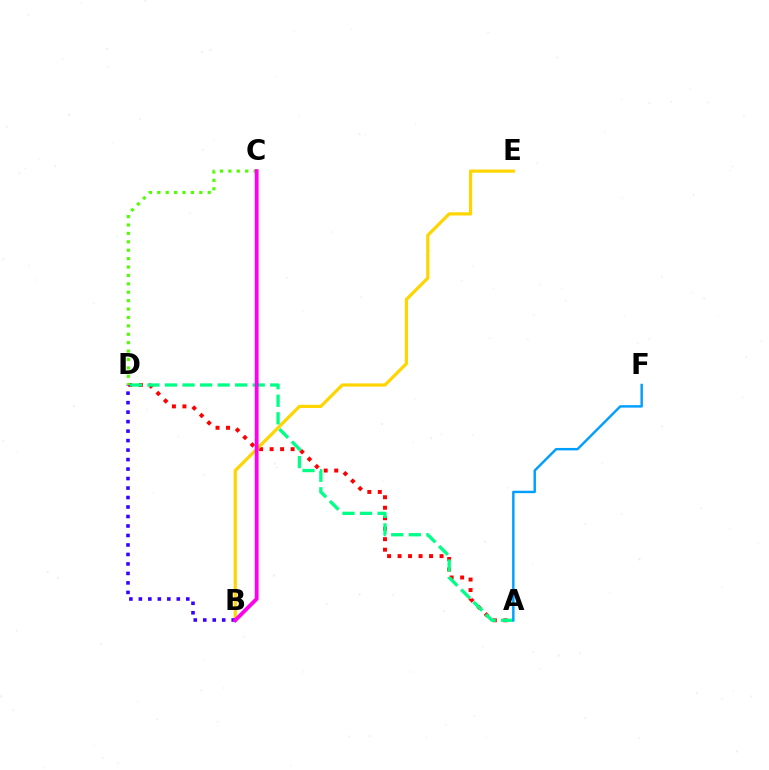{('A', 'D'): [{'color': '#ff0000', 'line_style': 'dotted', 'thickness': 2.85}, {'color': '#00ff86', 'line_style': 'dashed', 'thickness': 2.38}], ('B', 'E'): [{'color': '#ffd500', 'line_style': 'solid', 'thickness': 2.3}], ('C', 'D'): [{'color': '#4fff00', 'line_style': 'dotted', 'thickness': 2.28}], ('B', 'D'): [{'color': '#3700ff', 'line_style': 'dotted', 'thickness': 2.58}], ('A', 'F'): [{'color': '#009eff', 'line_style': 'solid', 'thickness': 1.75}], ('B', 'C'): [{'color': '#ff00ed', 'line_style': 'solid', 'thickness': 2.76}]}